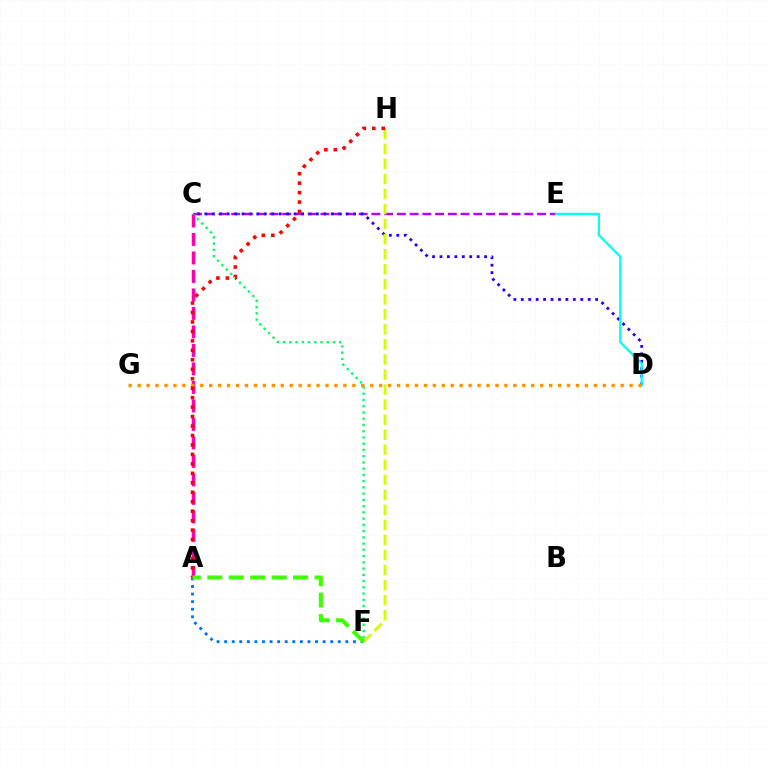{('C', 'E'): [{'color': '#b900ff', 'line_style': 'dashed', 'thickness': 1.73}], ('C', 'F'): [{'color': '#00ff5c', 'line_style': 'dotted', 'thickness': 1.7}], ('A', 'F'): [{'color': '#0074ff', 'line_style': 'dotted', 'thickness': 2.06}, {'color': '#3dff00', 'line_style': 'dashed', 'thickness': 2.91}], ('C', 'D'): [{'color': '#2500ff', 'line_style': 'dotted', 'thickness': 2.02}], ('A', 'C'): [{'color': '#ff00ac', 'line_style': 'dashed', 'thickness': 2.51}], ('F', 'H'): [{'color': '#d1ff00', 'line_style': 'dashed', 'thickness': 2.04}], ('D', 'E'): [{'color': '#00fff6', 'line_style': 'solid', 'thickness': 1.63}], ('D', 'G'): [{'color': '#ff9400', 'line_style': 'dotted', 'thickness': 2.43}], ('A', 'H'): [{'color': '#ff0000', 'line_style': 'dotted', 'thickness': 2.57}]}